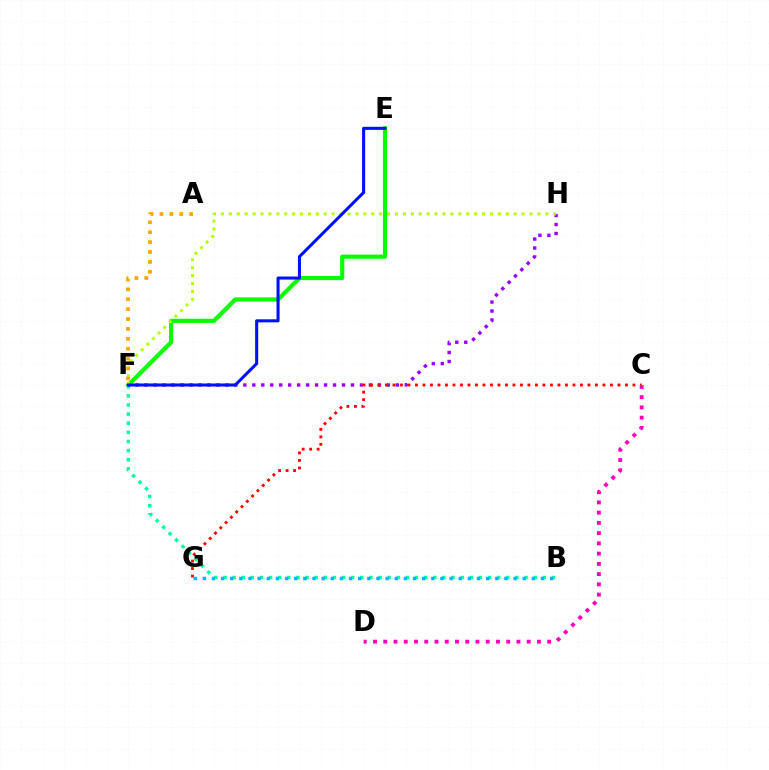{('E', 'F'): [{'color': '#08ff00', 'line_style': 'solid', 'thickness': 2.98}, {'color': '#0010ff', 'line_style': 'solid', 'thickness': 2.21}], ('B', 'F'): [{'color': '#00ff9d', 'line_style': 'dotted', 'thickness': 2.48}], ('F', 'H'): [{'color': '#9b00ff', 'line_style': 'dotted', 'thickness': 2.44}, {'color': '#b3ff00', 'line_style': 'dotted', 'thickness': 2.15}], ('B', 'G'): [{'color': '#00b5ff', 'line_style': 'dotted', 'thickness': 2.48}], ('C', 'G'): [{'color': '#ff0000', 'line_style': 'dotted', 'thickness': 2.04}], ('C', 'D'): [{'color': '#ff00bd', 'line_style': 'dotted', 'thickness': 2.78}], ('A', 'F'): [{'color': '#ffa500', 'line_style': 'dotted', 'thickness': 2.69}]}